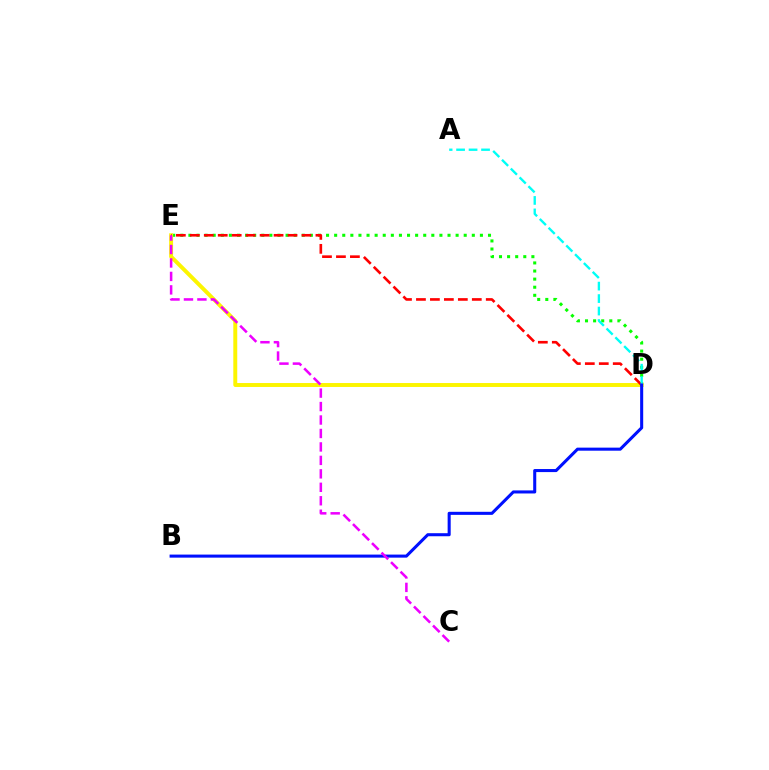{('D', 'E'): [{'color': '#08ff00', 'line_style': 'dotted', 'thickness': 2.2}, {'color': '#fcf500', 'line_style': 'solid', 'thickness': 2.83}, {'color': '#ff0000', 'line_style': 'dashed', 'thickness': 1.9}], ('A', 'D'): [{'color': '#00fff6', 'line_style': 'dashed', 'thickness': 1.69}], ('B', 'D'): [{'color': '#0010ff', 'line_style': 'solid', 'thickness': 2.2}], ('C', 'E'): [{'color': '#ee00ff', 'line_style': 'dashed', 'thickness': 1.83}]}